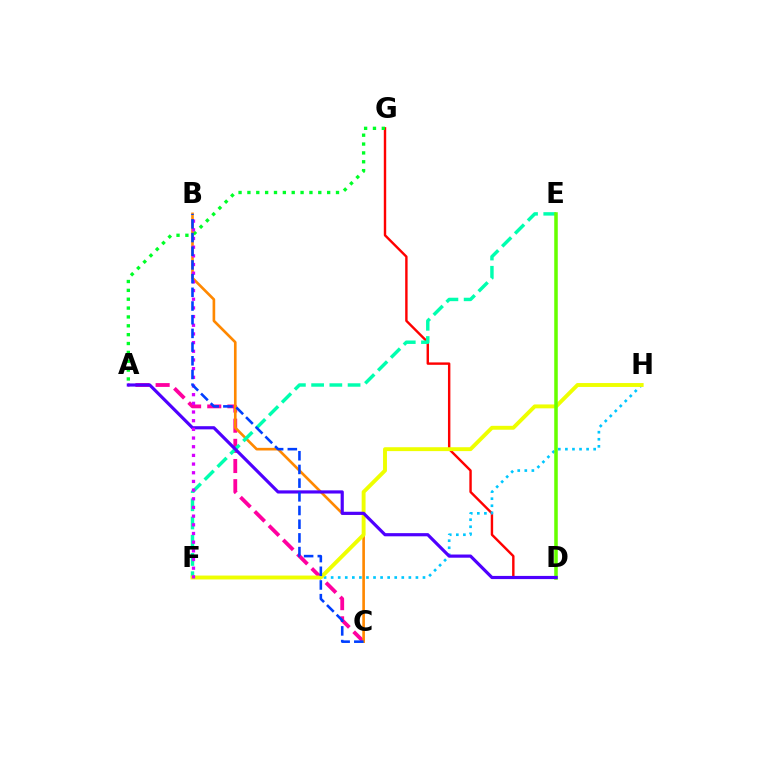{('A', 'C'): [{'color': '#ff00a0', 'line_style': 'dashed', 'thickness': 2.74}], ('D', 'G'): [{'color': '#ff0000', 'line_style': 'solid', 'thickness': 1.74}], ('A', 'G'): [{'color': '#00ff27', 'line_style': 'dotted', 'thickness': 2.41}], ('B', 'C'): [{'color': '#ff8800', 'line_style': 'solid', 'thickness': 1.9}, {'color': '#003fff', 'line_style': 'dashed', 'thickness': 1.86}], ('F', 'H'): [{'color': '#00c7ff', 'line_style': 'dotted', 'thickness': 1.92}, {'color': '#eeff00', 'line_style': 'solid', 'thickness': 2.81}], ('E', 'F'): [{'color': '#00ffaf', 'line_style': 'dashed', 'thickness': 2.48}], ('D', 'E'): [{'color': '#66ff00', 'line_style': 'solid', 'thickness': 2.55}], ('A', 'D'): [{'color': '#4f00ff', 'line_style': 'solid', 'thickness': 2.29}], ('B', 'F'): [{'color': '#d600ff', 'line_style': 'dotted', 'thickness': 2.36}]}